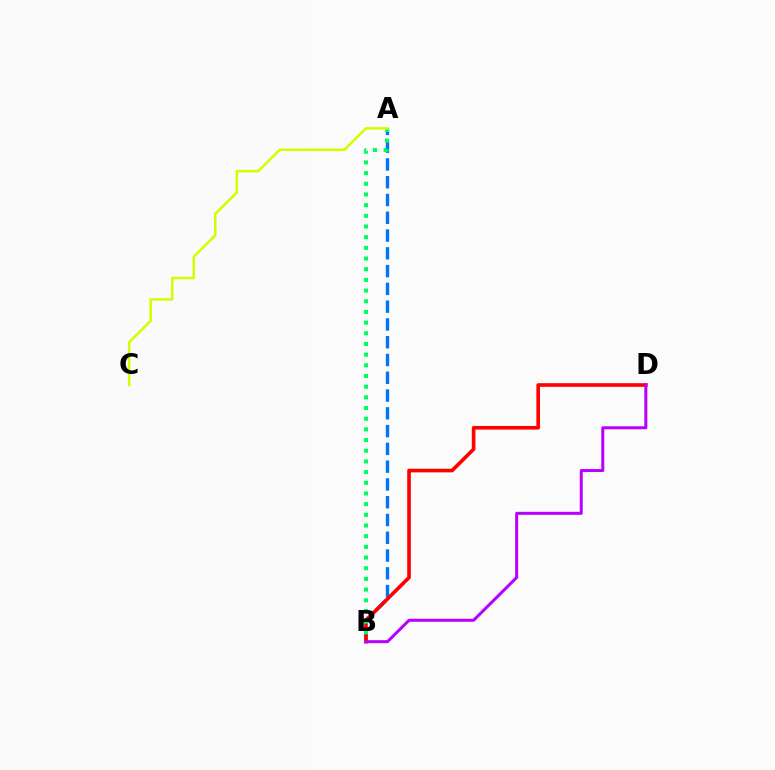{('A', 'B'): [{'color': '#0074ff', 'line_style': 'dashed', 'thickness': 2.41}, {'color': '#00ff5c', 'line_style': 'dotted', 'thickness': 2.9}], ('B', 'D'): [{'color': '#ff0000', 'line_style': 'solid', 'thickness': 2.61}, {'color': '#b900ff', 'line_style': 'solid', 'thickness': 2.17}], ('A', 'C'): [{'color': '#d1ff00', 'line_style': 'solid', 'thickness': 1.84}]}